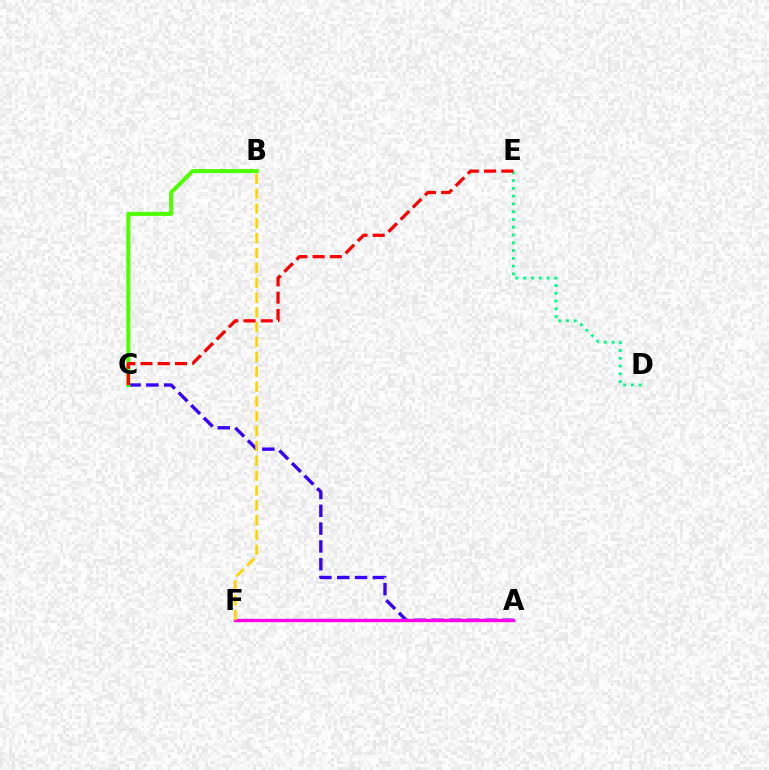{('A', 'C'): [{'color': '#3700ff', 'line_style': 'dashed', 'thickness': 2.42}], ('B', 'C'): [{'color': '#4fff00', 'line_style': 'solid', 'thickness': 2.92}], ('A', 'F'): [{'color': '#009eff', 'line_style': 'dotted', 'thickness': 1.6}, {'color': '#ff00ed', 'line_style': 'solid', 'thickness': 2.42}], ('D', 'E'): [{'color': '#00ff86', 'line_style': 'dotted', 'thickness': 2.11}], ('B', 'F'): [{'color': '#ffd500', 'line_style': 'dashed', 'thickness': 2.02}], ('C', 'E'): [{'color': '#ff0000', 'line_style': 'dashed', 'thickness': 2.34}]}